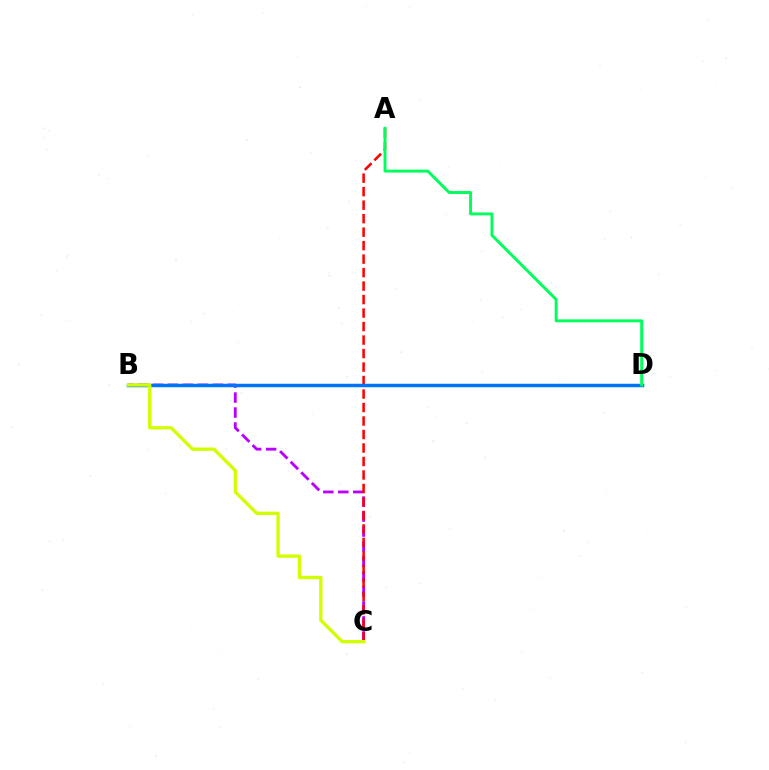{('B', 'C'): [{'color': '#b900ff', 'line_style': 'dashed', 'thickness': 2.04}, {'color': '#d1ff00', 'line_style': 'solid', 'thickness': 2.39}], ('A', 'C'): [{'color': '#ff0000', 'line_style': 'dashed', 'thickness': 1.83}], ('B', 'D'): [{'color': '#0074ff', 'line_style': 'solid', 'thickness': 2.51}], ('A', 'D'): [{'color': '#00ff5c', 'line_style': 'solid', 'thickness': 2.11}]}